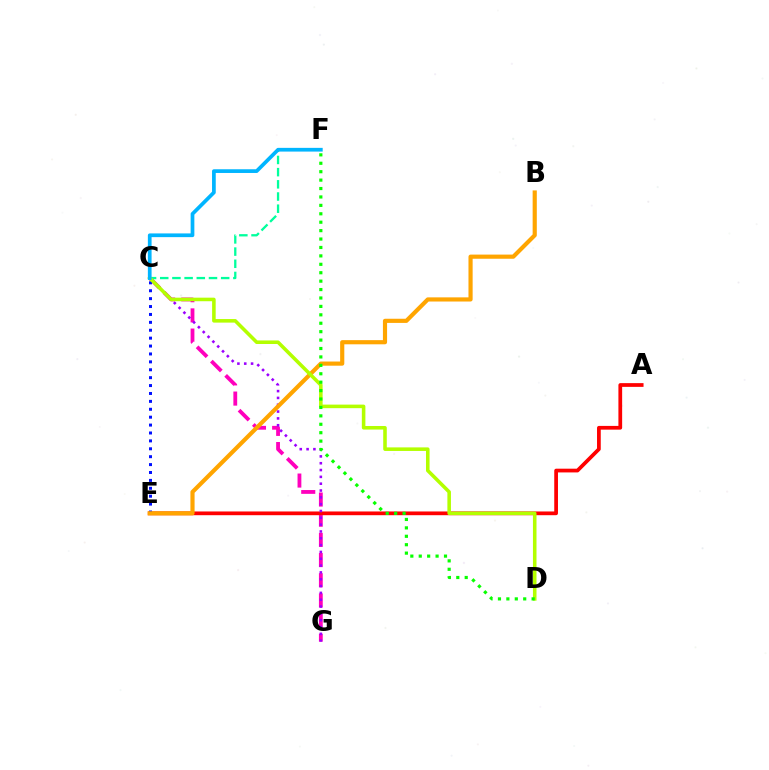{('C', 'G'): [{'color': '#ff00bd', 'line_style': 'dashed', 'thickness': 2.74}, {'color': '#9b00ff', 'line_style': 'dotted', 'thickness': 1.85}], ('A', 'E'): [{'color': '#ff0000', 'line_style': 'solid', 'thickness': 2.69}], ('C', 'E'): [{'color': '#0010ff', 'line_style': 'dotted', 'thickness': 2.15}], ('B', 'E'): [{'color': '#ffa500', 'line_style': 'solid', 'thickness': 2.99}], ('C', 'F'): [{'color': '#00ff9d', 'line_style': 'dashed', 'thickness': 1.66}, {'color': '#00b5ff', 'line_style': 'solid', 'thickness': 2.68}], ('C', 'D'): [{'color': '#b3ff00', 'line_style': 'solid', 'thickness': 2.56}], ('D', 'F'): [{'color': '#08ff00', 'line_style': 'dotted', 'thickness': 2.29}]}